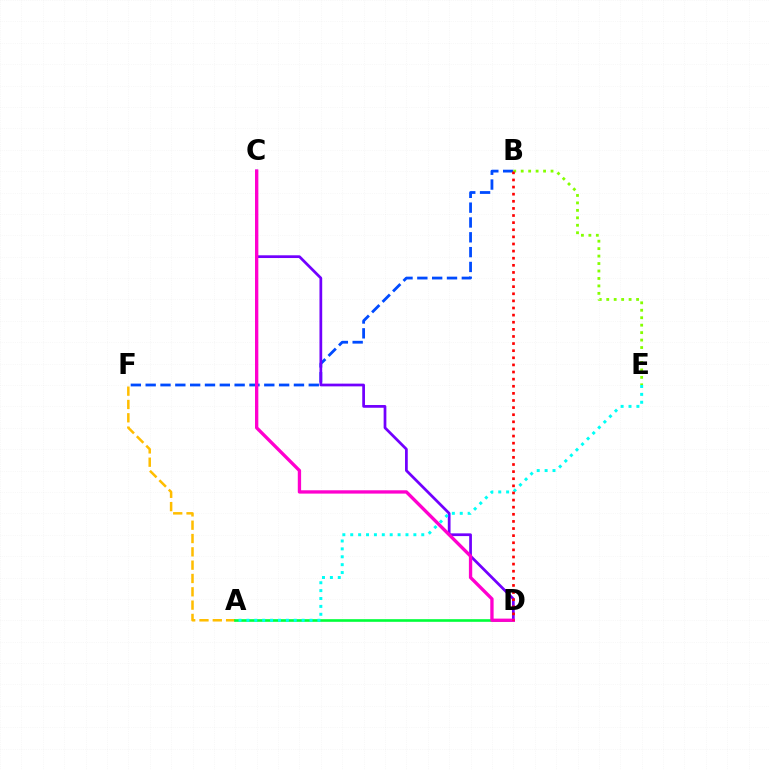{('B', 'F'): [{'color': '#004bff', 'line_style': 'dashed', 'thickness': 2.01}], ('A', 'F'): [{'color': '#ffbd00', 'line_style': 'dashed', 'thickness': 1.81}], ('B', 'E'): [{'color': '#84ff00', 'line_style': 'dotted', 'thickness': 2.03}], ('C', 'D'): [{'color': '#7200ff', 'line_style': 'solid', 'thickness': 1.97}, {'color': '#ff00cf', 'line_style': 'solid', 'thickness': 2.4}], ('A', 'D'): [{'color': '#00ff39', 'line_style': 'solid', 'thickness': 1.9}], ('A', 'E'): [{'color': '#00fff6', 'line_style': 'dotted', 'thickness': 2.14}], ('B', 'D'): [{'color': '#ff0000', 'line_style': 'dotted', 'thickness': 1.93}]}